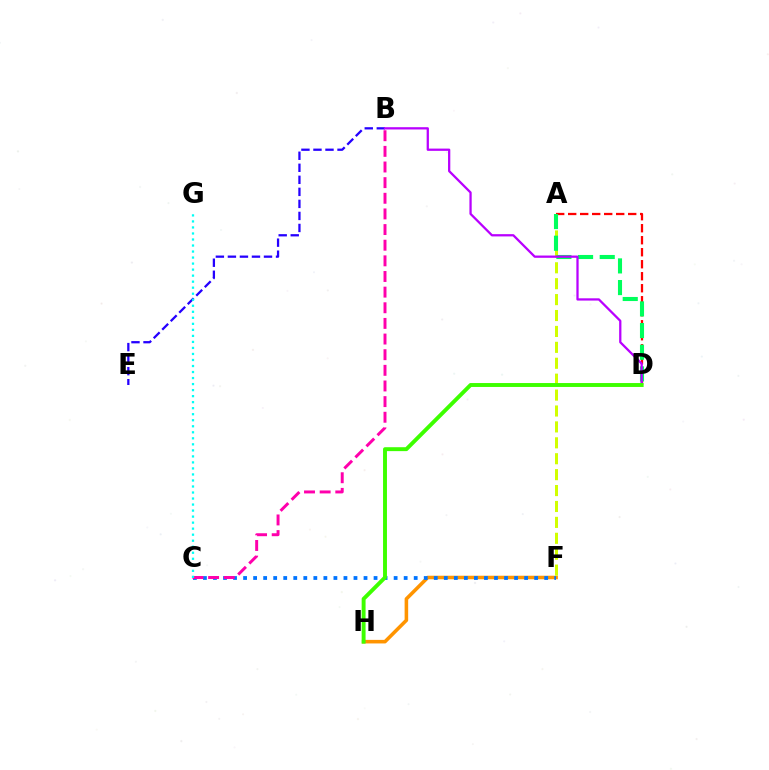{('F', 'H'): [{'color': '#ff9400', 'line_style': 'solid', 'thickness': 2.56}], ('B', 'E'): [{'color': '#2500ff', 'line_style': 'dashed', 'thickness': 1.63}], ('A', 'D'): [{'color': '#ff0000', 'line_style': 'dashed', 'thickness': 1.63}, {'color': '#00ff5c', 'line_style': 'dashed', 'thickness': 2.94}], ('C', 'F'): [{'color': '#0074ff', 'line_style': 'dotted', 'thickness': 2.73}], ('A', 'F'): [{'color': '#d1ff00', 'line_style': 'dashed', 'thickness': 2.16}], ('B', 'C'): [{'color': '#ff00ac', 'line_style': 'dashed', 'thickness': 2.12}], ('C', 'G'): [{'color': '#00fff6', 'line_style': 'dotted', 'thickness': 1.64}], ('B', 'D'): [{'color': '#b900ff', 'line_style': 'solid', 'thickness': 1.63}], ('D', 'H'): [{'color': '#3dff00', 'line_style': 'solid', 'thickness': 2.82}]}